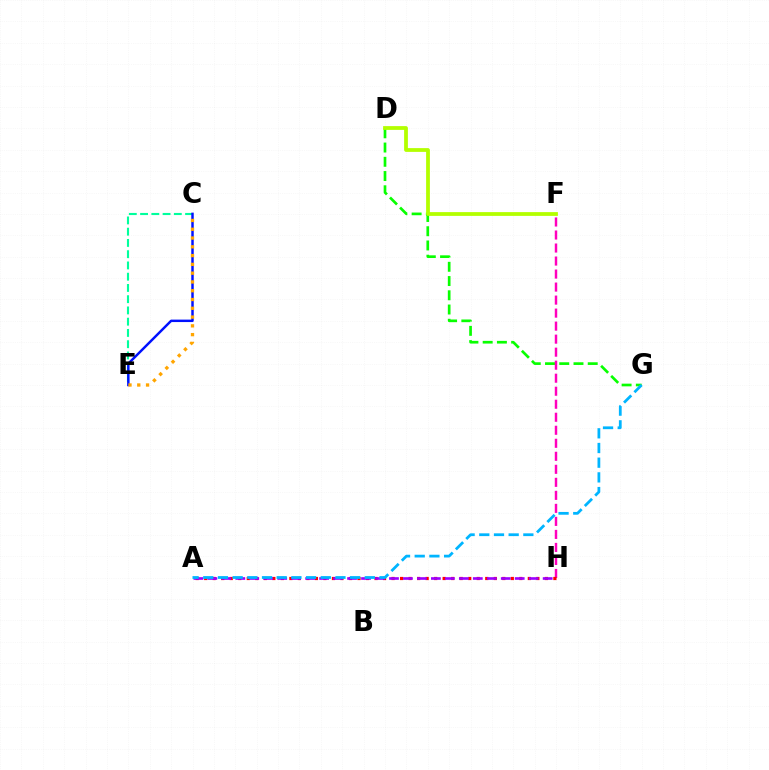{('D', 'G'): [{'color': '#08ff00', 'line_style': 'dashed', 'thickness': 1.93}], ('F', 'H'): [{'color': '#ff00bd', 'line_style': 'dashed', 'thickness': 1.77}], ('C', 'E'): [{'color': '#00ff9d', 'line_style': 'dashed', 'thickness': 1.53}, {'color': '#0010ff', 'line_style': 'solid', 'thickness': 1.77}, {'color': '#ffa500', 'line_style': 'dotted', 'thickness': 2.39}], ('A', 'H'): [{'color': '#ff0000', 'line_style': 'dotted', 'thickness': 2.31}, {'color': '#9b00ff', 'line_style': 'dashed', 'thickness': 1.9}], ('D', 'F'): [{'color': '#b3ff00', 'line_style': 'solid', 'thickness': 2.72}], ('A', 'G'): [{'color': '#00b5ff', 'line_style': 'dashed', 'thickness': 2.0}]}